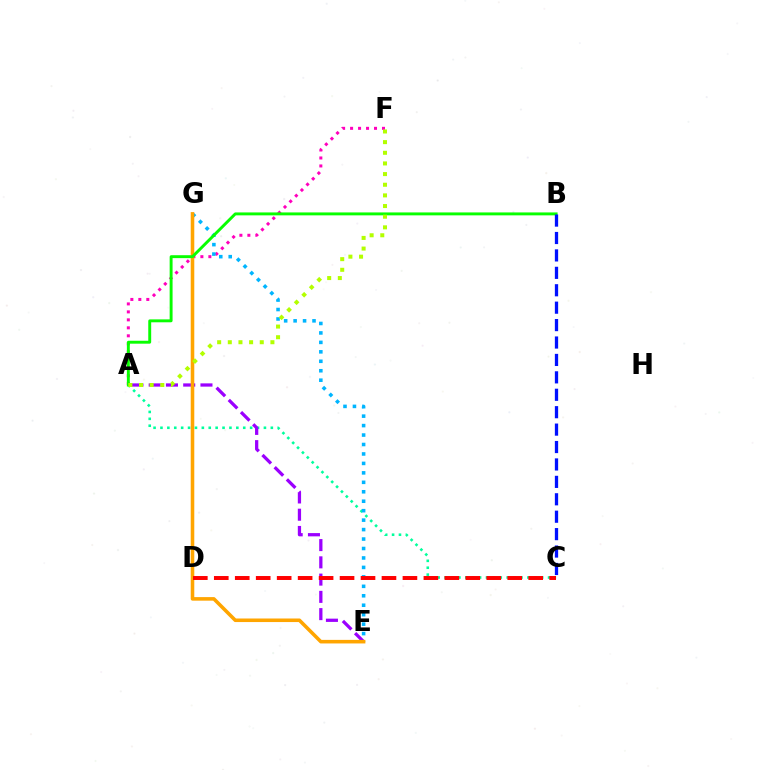{('A', 'C'): [{'color': '#00ff9d', 'line_style': 'dotted', 'thickness': 1.87}], ('A', 'F'): [{'color': '#ff00bd', 'line_style': 'dotted', 'thickness': 2.17}, {'color': '#b3ff00', 'line_style': 'dotted', 'thickness': 2.89}], ('E', 'G'): [{'color': '#00b5ff', 'line_style': 'dotted', 'thickness': 2.57}, {'color': '#ffa500', 'line_style': 'solid', 'thickness': 2.57}], ('A', 'E'): [{'color': '#9b00ff', 'line_style': 'dashed', 'thickness': 2.34}], ('A', 'B'): [{'color': '#08ff00', 'line_style': 'solid', 'thickness': 2.1}], ('B', 'C'): [{'color': '#0010ff', 'line_style': 'dashed', 'thickness': 2.37}], ('C', 'D'): [{'color': '#ff0000', 'line_style': 'dashed', 'thickness': 2.85}]}